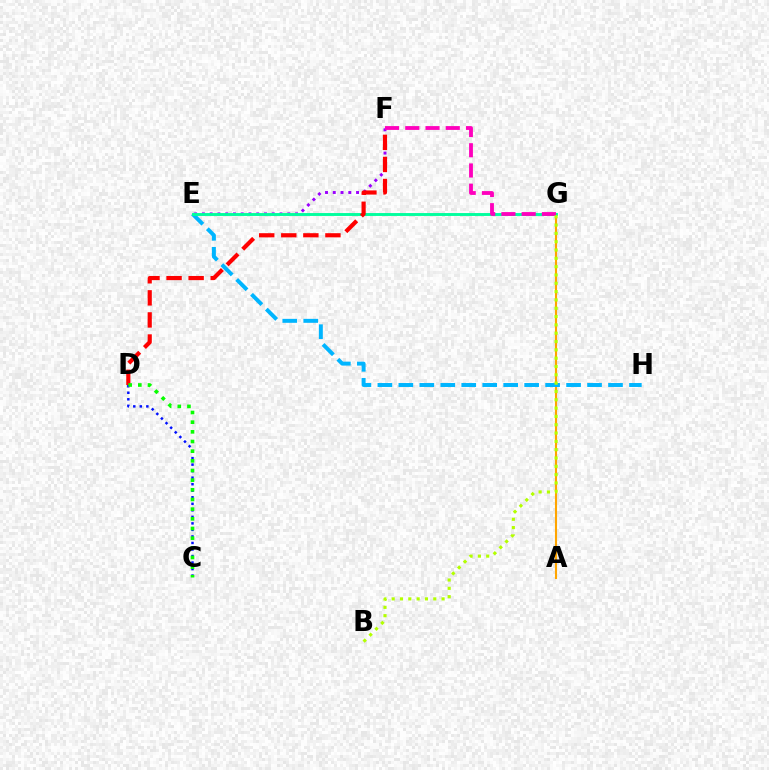{('A', 'G'): [{'color': '#ffa500', 'line_style': 'solid', 'thickness': 1.52}], ('E', 'F'): [{'color': '#9b00ff', 'line_style': 'dotted', 'thickness': 2.11}], ('E', 'H'): [{'color': '#00b5ff', 'line_style': 'dashed', 'thickness': 2.85}], ('E', 'G'): [{'color': '#00ff9d', 'line_style': 'solid', 'thickness': 2.09}], ('C', 'D'): [{'color': '#0010ff', 'line_style': 'dotted', 'thickness': 1.77}, {'color': '#08ff00', 'line_style': 'dotted', 'thickness': 2.63}], ('F', 'G'): [{'color': '#ff00bd', 'line_style': 'dashed', 'thickness': 2.75}], ('D', 'F'): [{'color': '#ff0000', 'line_style': 'dashed', 'thickness': 3.0}], ('B', 'G'): [{'color': '#b3ff00', 'line_style': 'dotted', 'thickness': 2.26}]}